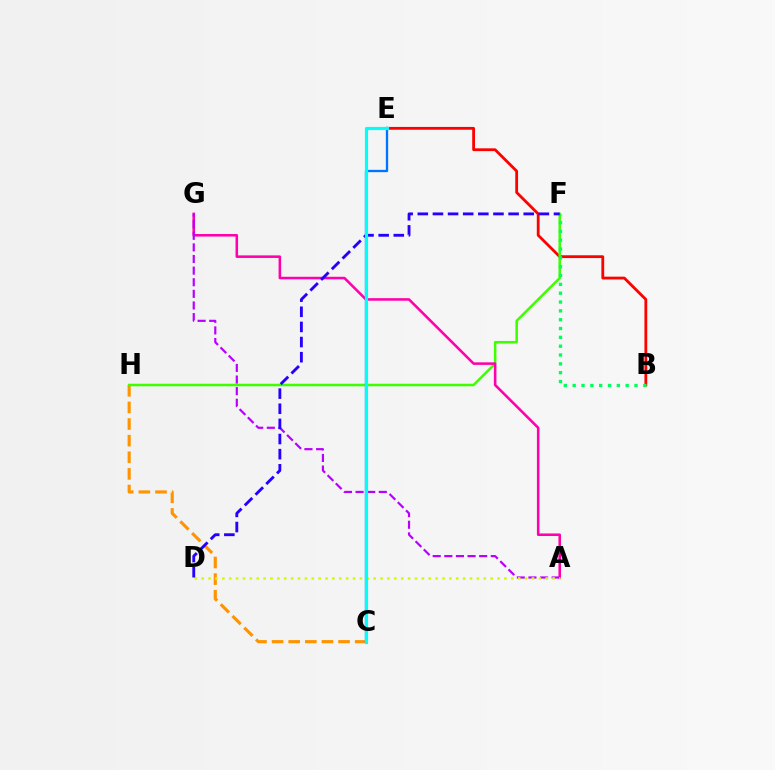{('C', 'H'): [{'color': '#ff9400', 'line_style': 'dashed', 'thickness': 2.26}], ('B', 'E'): [{'color': '#ff0000', 'line_style': 'solid', 'thickness': 2.02}], ('F', 'H'): [{'color': '#3dff00', 'line_style': 'solid', 'thickness': 1.82}], ('A', 'G'): [{'color': '#ff00ac', 'line_style': 'solid', 'thickness': 1.85}, {'color': '#b900ff', 'line_style': 'dashed', 'thickness': 1.58}], ('B', 'F'): [{'color': '#00ff5c', 'line_style': 'dotted', 'thickness': 2.4}], ('C', 'E'): [{'color': '#0074ff', 'line_style': 'solid', 'thickness': 1.67}, {'color': '#00fff6', 'line_style': 'solid', 'thickness': 2.3}], ('A', 'D'): [{'color': '#d1ff00', 'line_style': 'dotted', 'thickness': 1.87}], ('D', 'F'): [{'color': '#2500ff', 'line_style': 'dashed', 'thickness': 2.06}]}